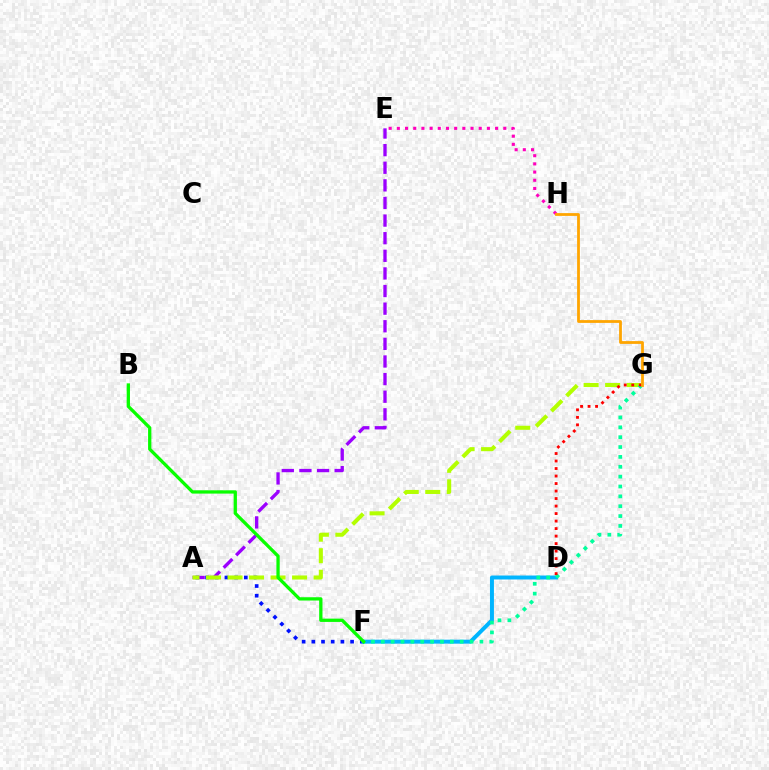{('A', 'F'): [{'color': '#0010ff', 'line_style': 'dotted', 'thickness': 2.63}], ('A', 'E'): [{'color': '#9b00ff', 'line_style': 'dashed', 'thickness': 2.39}], ('A', 'G'): [{'color': '#b3ff00', 'line_style': 'dashed', 'thickness': 2.92}], ('D', 'F'): [{'color': '#00b5ff', 'line_style': 'solid', 'thickness': 2.85}], ('E', 'H'): [{'color': '#ff00bd', 'line_style': 'dotted', 'thickness': 2.22}], ('F', 'G'): [{'color': '#00ff9d', 'line_style': 'dotted', 'thickness': 2.68}], ('B', 'F'): [{'color': '#08ff00', 'line_style': 'solid', 'thickness': 2.37}], ('D', 'G'): [{'color': '#ff0000', 'line_style': 'dotted', 'thickness': 2.04}], ('G', 'H'): [{'color': '#ffa500', 'line_style': 'solid', 'thickness': 2.01}]}